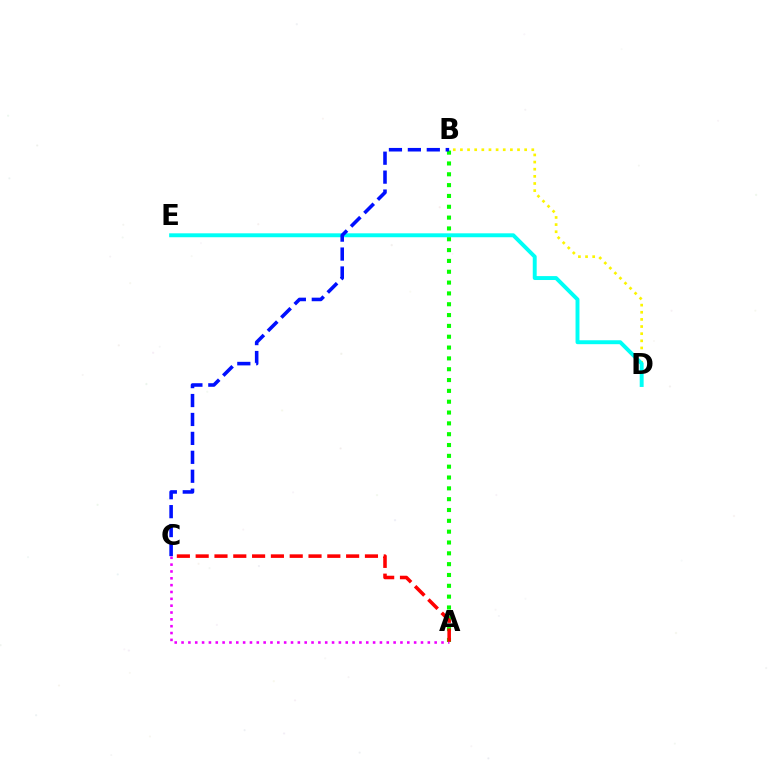{('B', 'D'): [{'color': '#fcf500', 'line_style': 'dotted', 'thickness': 1.94}], ('D', 'E'): [{'color': '#00fff6', 'line_style': 'solid', 'thickness': 2.82}], ('A', 'B'): [{'color': '#08ff00', 'line_style': 'dotted', 'thickness': 2.94}], ('B', 'C'): [{'color': '#0010ff', 'line_style': 'dashed', 'thickness': 2.57}], ('A', 'C'): [{'color': '#ee00ff', 'line_style': 'dotted', 'thickness': 1.86}, {'color': '#ff0000', 'line_style': 'dashed', 'thickness': 2.55}]}